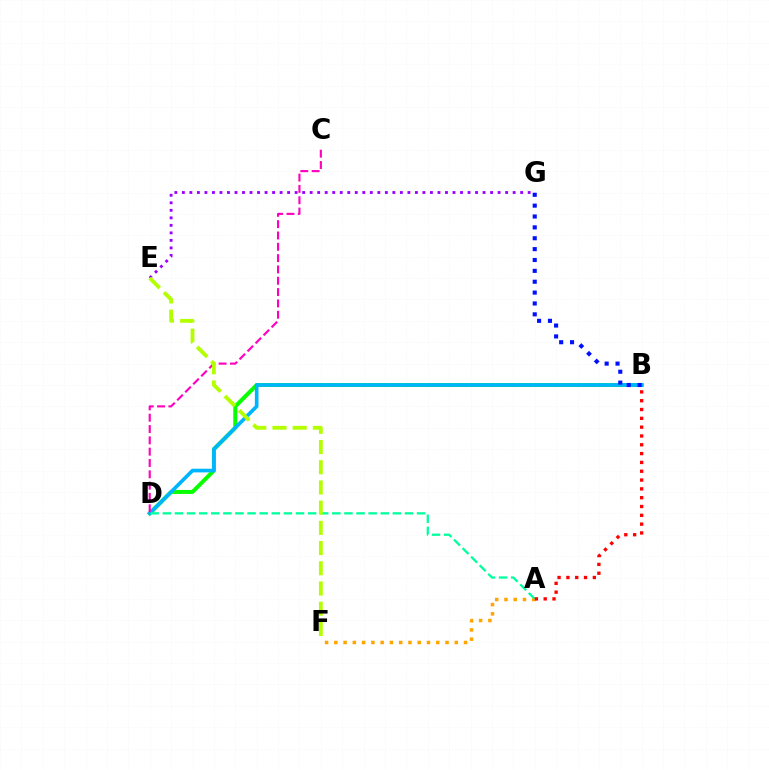{('B', 'D'): [{'color': '#08ff00', 'line_style': 'solid', 'thickness': 2.88}, {'color': '#00b5ff', 'line_style': 'solid', 'thickness': 2.64}], ('A', 'F'): [{'color': '#ffa500', 'line_style': 'dotted', 'thickness': 2.52}], ('B', 'G'): [{'color': '#0010ff', 'line_style': 'dotted', 'thickness': 2.95}], ('A', 'D'): [{'color': '#00ff9d', 'line_style': 'dashed', 'thickness': 1.64}], ('C', 'D'): [{'color': '#ff00bd', 'line_style': 'dashed', 'thickness': 1.54}], ('A', 'B'): [{'color': '#ff0000', 'line_style': 'dotted', 'thickness': 2.4}], ('E', 'G'): [{'color': '#9b00ff', 'line_style': 'dotted', 'thickness': 2.04}], ('E', 'F'): [{'color': '#b3ff00', 'line_style': 'dashed', 'thickness': 2.75}]}